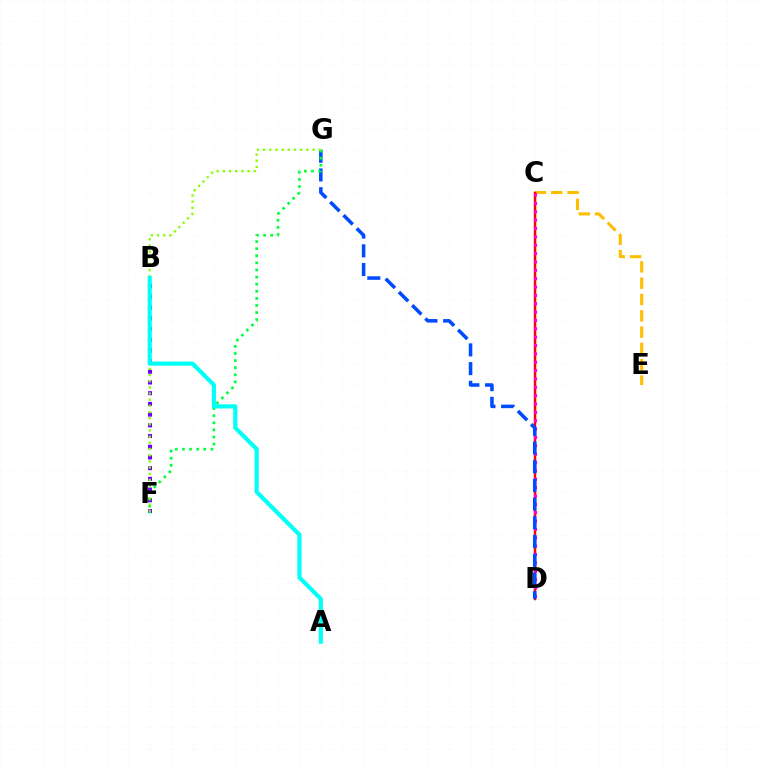{('C', 'E'): [{'color': '#ffbd00', 'line_style': 'dashed', 'thickness': 2.22}], ('C', 'D'): [{'color': '#ff0000', 'line_style': 'solid', 'thickness': 1.77}, {'color': '#ff00cf', 'line_style': 'dotted', 'thickness': 2.27}], ('D', 'G'): [{'color': '#004bff', 'line_style': 'dashed', 'thickness': 2.54}], ('B', 'F'): [{'color': '#7200ff', 'line_style': 'dotted', 'thickness': 2.91}], ('F', 'G'): [{'color': '#00ff39', 'line_style': 'dotted', 'thickness': 1.93}, {'color': '#84ff00', 'line_style': 'dotted', 'thickness': 1.68}], ('A', 'B'): [{'color': '#00fff6', 'line_style': 'solid', 'thickness': 2.98}]}